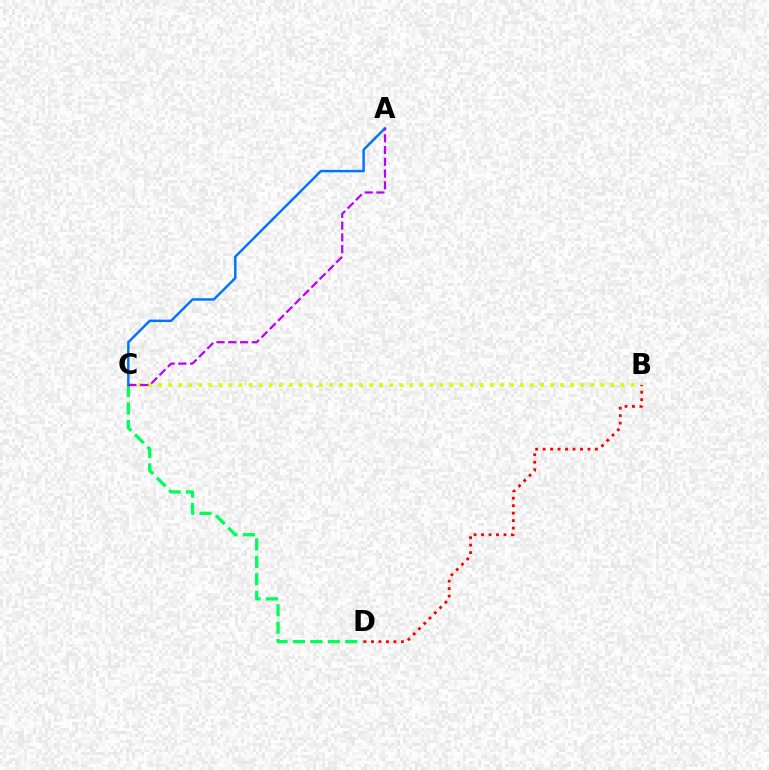{('B', 'C'): [{'color': '#d1ff00', 'line_style': 'dotted', 'thickness': 2.73}], ('C', 'D'): [{'color': '#00ff5c', 'line_style': 'dashed', 'thickness': 2.37}], ('B', 'D'): [{'color': '#ff0000', 'line_style': 'dotted', 'thickness': 2.03}], ('A', 'C'): [{'color': '#0074ff', 'line_style': 'solid', 'thickness': 1.76}, {'color': '#b900ff', 'line_style': 'dashed', 'thickness': 1.6}]}